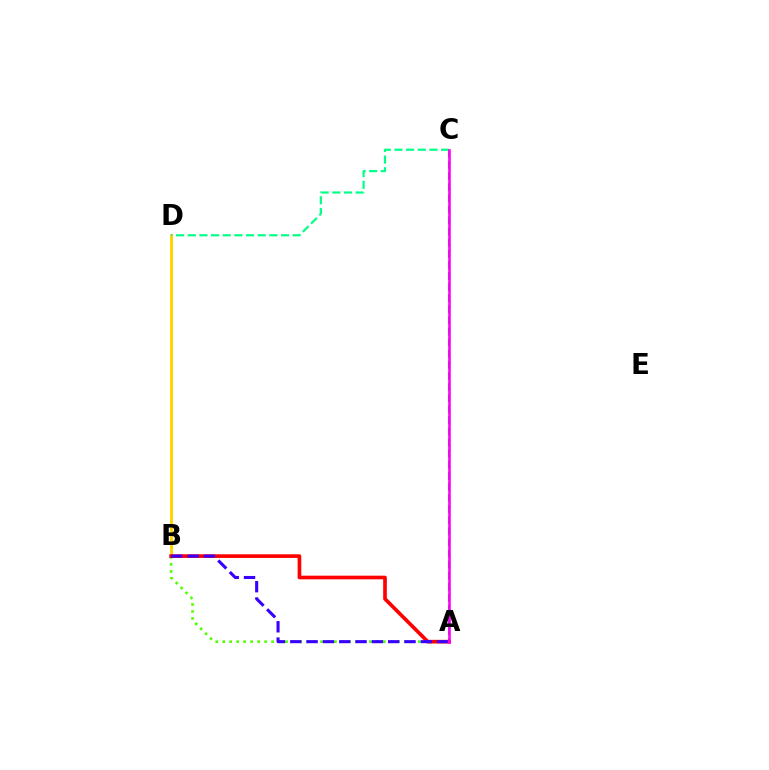{('A', 'C'): [{'color': '#009eff', 'line_style': 'dashed', 'thickness': 1.51}, {'color': '#ff00ed', 'line_style': 'solid', 'thickness': 1.87}], ('B', 'D'): [{'color': '#ffd500', 'line_style': 'solid', 'thickness': 2.14}], ('A', 'B'): [{'color': '#4fff00', 'line_style': 'dotted', 'thickness': 1.9}, {'color': '#ff0000', 'line_style': 'solid', 'thickness': 2.63}, {'color': '#3700ff', 'line_style': 'dashed', 'thickness': 2.22}], ('C', 'D'): [{'color': '#00ff86', 'line_style': 'dashed', 'thickness': 1.58}]}